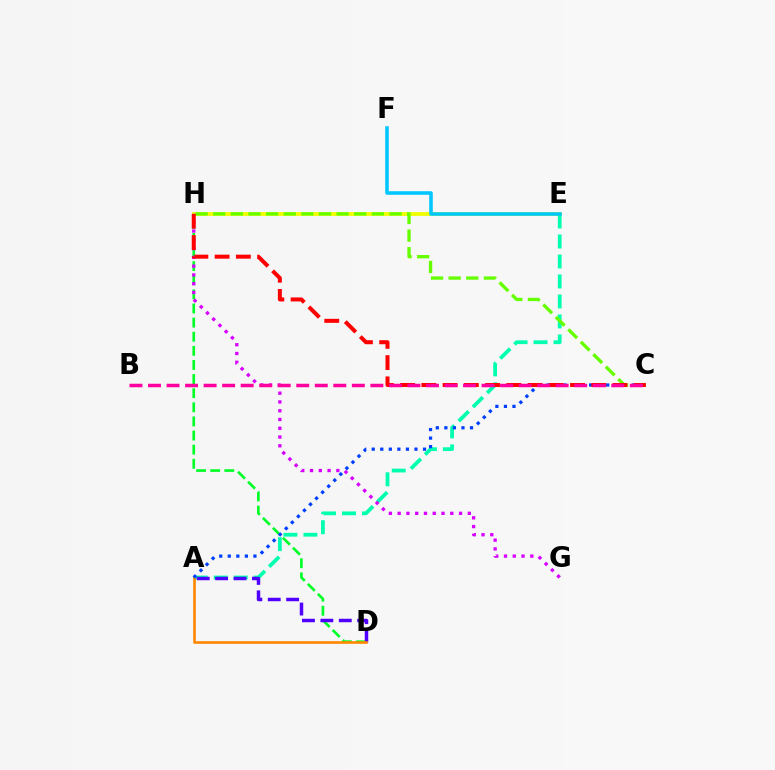{('E', 'H'): [{'color': '#eeff00', 'line_style': 'solid', 'thickness': 2.72}], ('D', 'H'): [{'color': '#00ff27', 'line_style': 'dashed', 'thickness': 1.92}], ('A', 'E'): [{'color': '#00ffaf', 'line_style': 'dashed', 'thickness': 2.72}], ('G', 'H'): [{'color': '#d600ff', 'line_style': 'dotted', 'thickness': 2.38}], ('A', 'D'): [{'color': '#4f00ff', 'line_style': 'dashed', 'thickness': 2.5}, {'color': '#ff8800', 'line_style': 'solid', 'thickness': 1.91}], ('E', 'F'): [{'color': '#00c7ff', 'line_style': 'solid', 'thickness': 2.57}], ('C', 'H'): [{'color': '#66ff00', 'line_style': 'dashed', 'thickness': 2.39}, {'color': '#ff0000', 'line_style': 'dashed', 'thickness': 2.89}], ('A', 'C'): [{'color': '#003fff', 'line_style': 'dotted', 'thickness': 2.32}], ('B', 'C'): [{'color': '#ff00a0', 'line_style': 'dashed', 'thickness': 2.52}]}